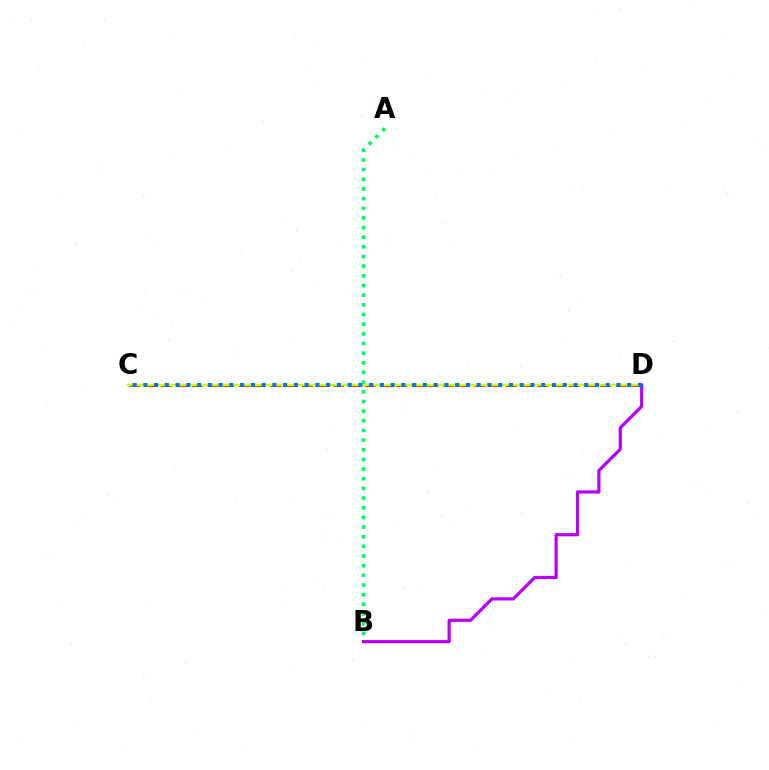{('C', 'D'): [{'color': '#ff0000', 'line_style': 'dashed', 'thickness': 2.13}, {'color': '#d1ff00', 'line_style': 'solid', 'thickness': 1.77}, {'color': '#0074ff', 'line_style': 'dotted', 'thickness': 2.92}], ('A', 'B'): [{'color': '#00ff5c', 'line_style': 'dotted', 'thickness': 2.62}], ('B', 'D'): [{'color': '#b900ff', 'line_style': 'solid', 'thickness': 2.3}]}